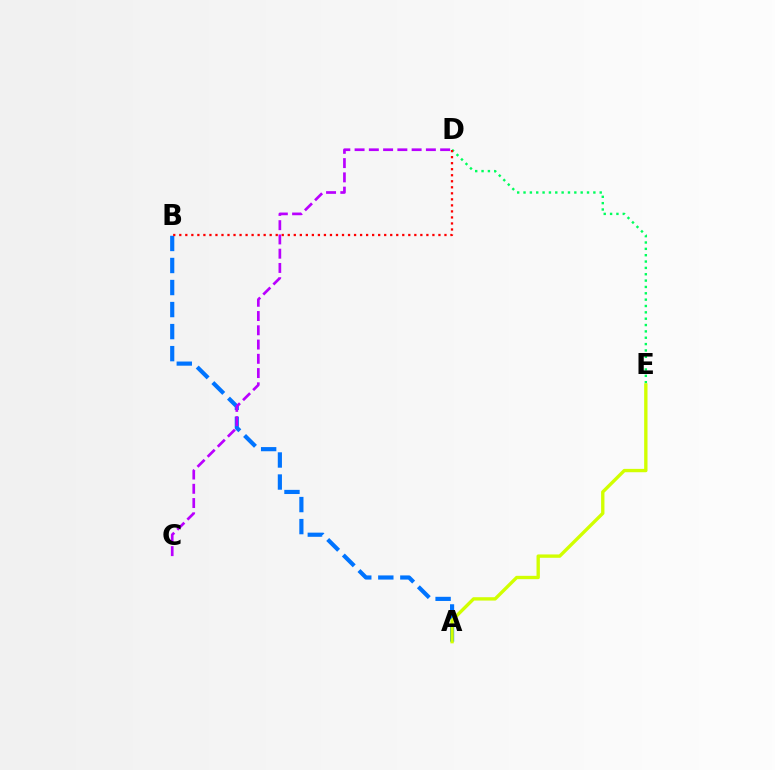{('A', 'B'): [{'color': '#0074ff', 'line_style': 'dashed', 'thickness': 2.99}], ('D', 'E'): [{'color': '#00ff5c', 'line_style': 'dotted', 'thickness': 1.73}], ('A', 'E'): [{'color': '#d1ff00', 'line_style': 'solid', 'thickness': 2.41}], ('B', 'D'): [{'color': '#ff0000', 'line_style': 'dotted', 'thickness': 1.64}], ('C', 'D'): [{'color': '#b900ff', 'line_style': 'dashed', 'thickness': 1.94}]}